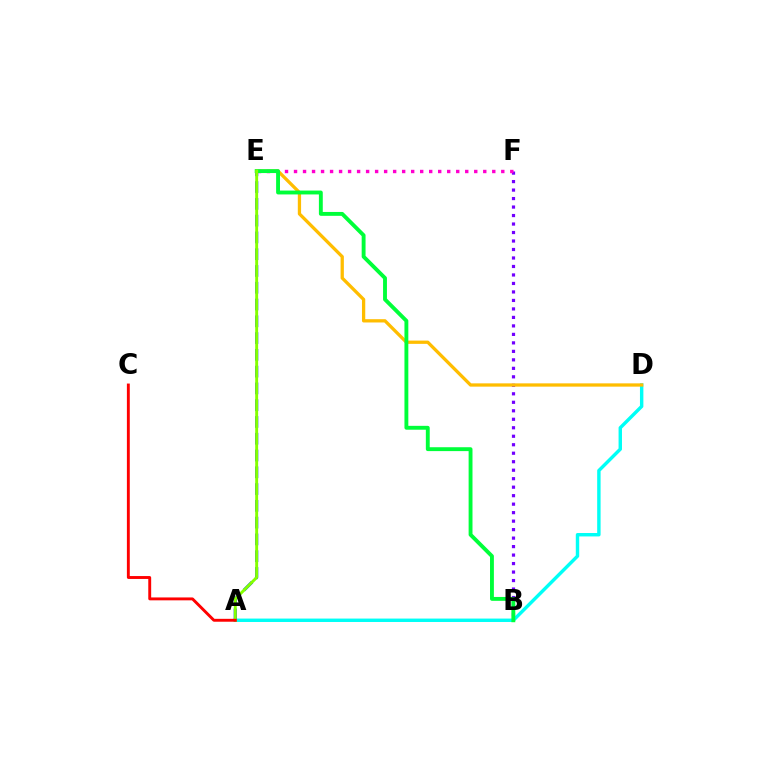{('B', 'F'): [{'color': '#7200ff', 'line_style': 'dotted', 'thickness': 2.31}], ('A', 'D'): [{'color': '#00fff6', 'line_style': 'solid', 'thickness': 2.46}], ('D', 'E'): [{'color': '#ffbd00', 'line_style': 'solid', 'thickness': 2.36}], ('A', 'E'): [{'color': '#004bff', 'line_style': 'dashed', 'thickness': 2.28}, {'color': '#84ff00', 'line_style': 'solid', 'thickness': 2.1}], ('E', 'F'): [{'color': '#ff00cf', 'line_style': 'dotted', 'thickness': 2.45}], ('B', 'E'): [{'color': '#00ff39', 'line_style': 'solid', 'thickness': 2.79}], ('A', 'C'): [{'color': '#ff0000', 'line_style': 'solid', 'thickness': 2.08}]}